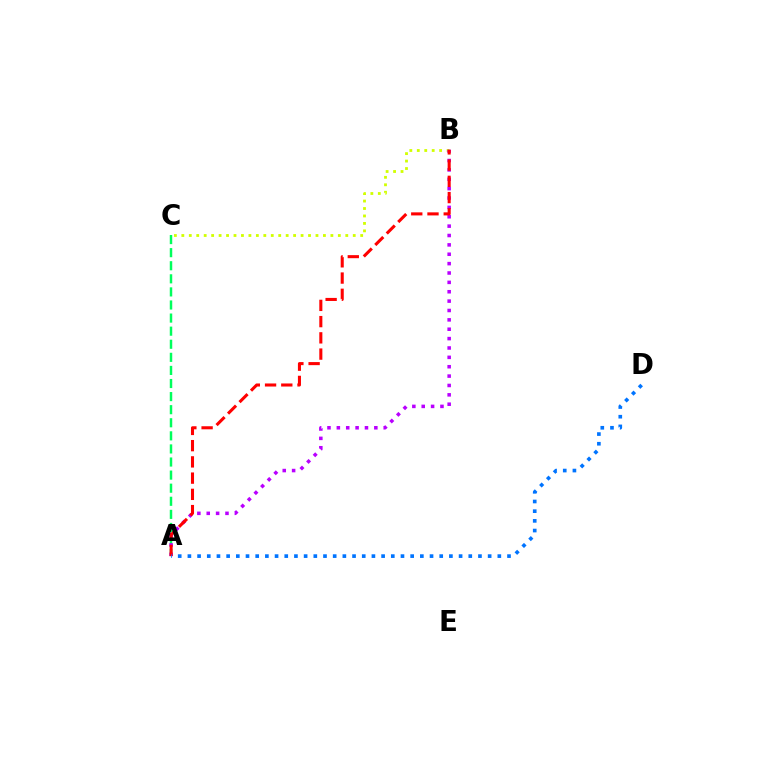{('B', 'C'): [{'color': '#d1ff00', 'line_style': 'dotted', 'thickness': 2.02}], ('A', 'C'): [{'color': '#00ff5c', 'line_style': 'dashed', 'thickness': 1.78}], ('A', 'B'): [{'color': '#b900ff', 'line_style': 'dotted', 'thickness': 2.55}, {'color': '#ff0000', 'line_style': 'dashed', 'thickness': 2.21}], ('A', 'D'): [{'color': '#0074ff', 'line_style': 'dotted', 'thickness': 2.63}]}